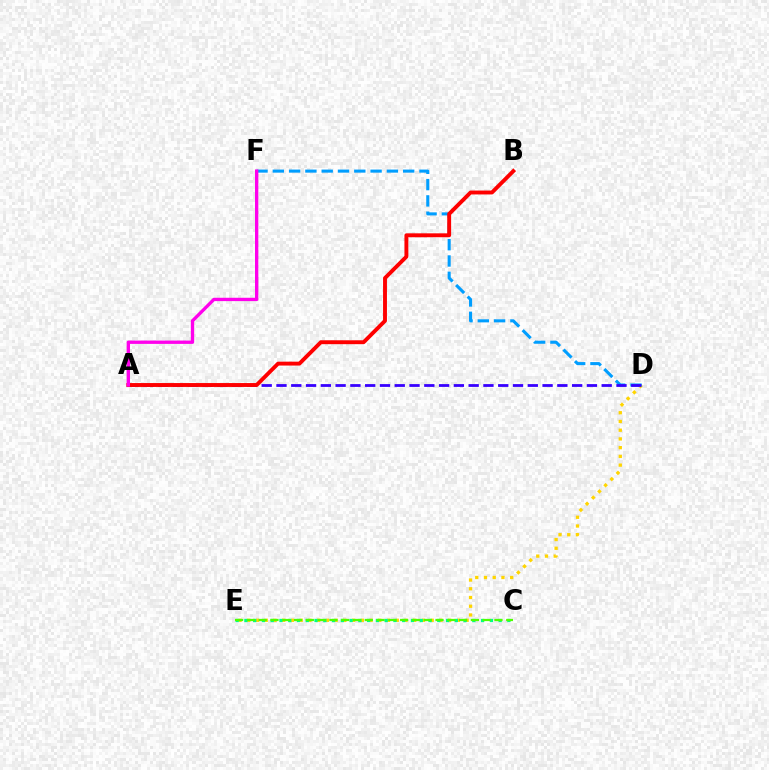{('D', 'E'): [{'color': '#ffd500', 'line_style': 'dotted', 'thickness': 2.37}], ('D', 'F'): [{'color': '#009eff', 'line_style': 'dashed', 'thickness': 2.21}], ('C', 'E'): [{'color': '#00ff86', 'line_style': 'dotted', 'thickness': 2.38}, {'color': '#4fff00', 'line_style': 'dashed', 'thickness': 1.6}], ('A', 'D'): [{'color': '#3700ff', 'line_style': 'dashed', 'thickness': 2.01}], ('A', 'B'): [{'color': '#ff0000', 'line_style': 'solid', 'thickness': 2.81}], ('A', 'F'): [{'color': '#ff00ed', 'line_style': 'solid', 'thickness': 2.4}]}